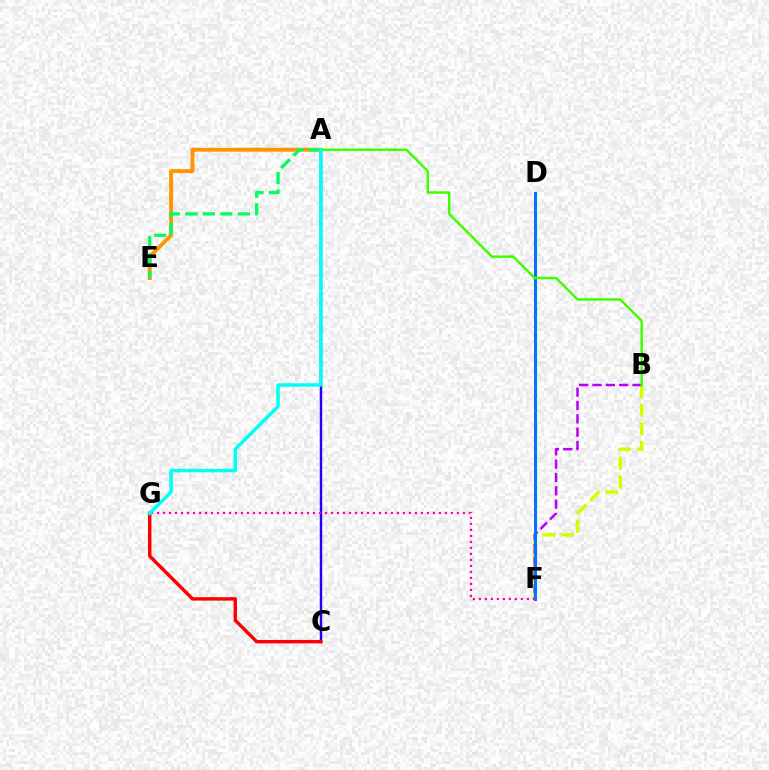{('A', 'E'): [{'color': '#ff9400', 'line_style': 'solid', 'thickness': 2.8}, {'color': '#00ff5c', 'line_style': 'dashed', 'thickness': 2.38}], ('B', 'F'): [{'color': '#d1ff00', 'line_style': 'dashed', 'thickness': 2.53}, {'color': '#b900ff', 'line_style': 'dashed', 'thickness': 1.81}], ('A', 'C'): [{'color': '#2500ff', 'line_style': 'solid', 'thickness': 1.75}], ('D', 'F'): [{'color': '#0074ff', 'line_style': 'solid', 'thickness': 2.18}], ('C', 'G'): [{'color': '#ff0000', 'line_style': 'solid', 'thickness': 2.47}], ('A', 'B'): [{'color': '#3dff00', 'line_style': 'solid', 'thickness': 1.76}], ('F', 'G'): [{'color': '#ff00ac', 'line_style': 'dotted', 'thickness': 1.63}], ('A', 'G'): [{'color': '#00fff6', 'line_style': 'solid', 'thickness': 2.5}]}